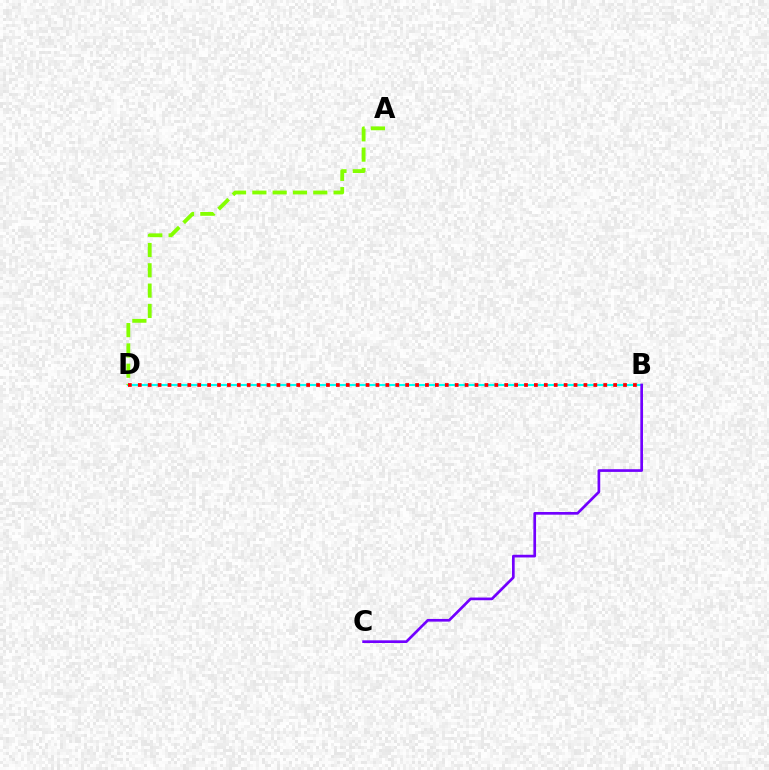{('B', 'D'): [{'color': '#00fff6', 'line_style': 'solid', 'thickness': 1.52}, {'color': '#ff0000', 'line_style': 'dotted', 'thickness': 2.69}], ('A', 'D'): [{'color': '#84ff00', 'line_style': 'dashed', 'thickness': 2.76}], ('B', 'C'): [{'color': '#7200ff', 'line_style': 'solid', 'thickness': 1.94}]}